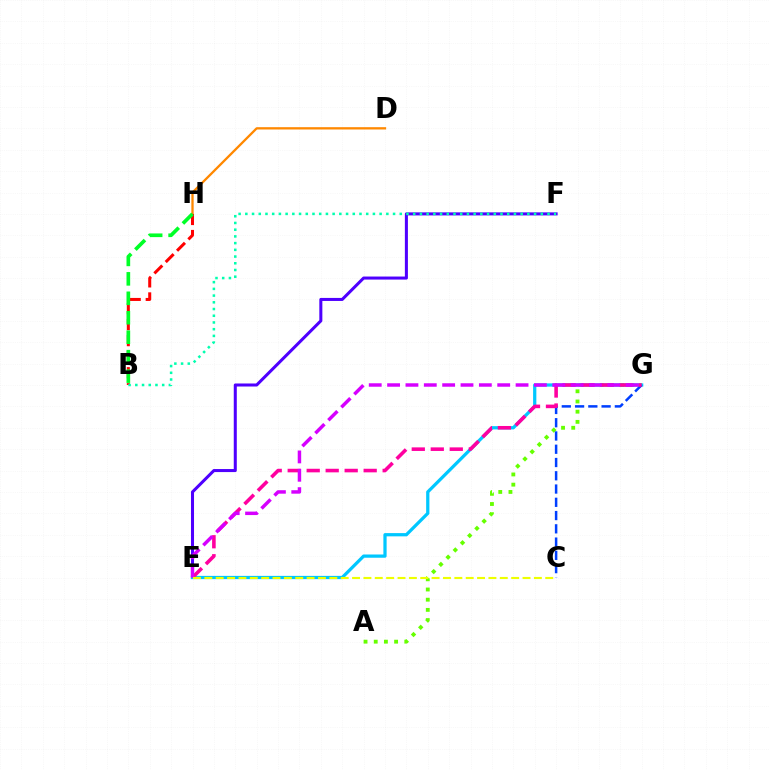{('D', 'H'): [{'color': '#ff8800', 'line_style': 'solid', 'thickness': 1.66}], ('A', 'G'): [{'color': '#66ff00', 'line_style': 'dotted', 'thickness': 2.77}], ('B', 'H'): [{'color': '#ff0000', 'line_style': 'dashed', 'thickness': 2.18}, {'color': '#00ff27', 'line_style': 'dashed', 'thickness': 2.64}], ('E', 'F'): [{'color': '#4f00ff', 'line_style': 'solid', 'thickness': 2.19}], ('E', 'G'): [{'color': '#00c7ff', 'line_style': 'solid', 'thickness': 2.34}, {'color': '#ff00a0', 'line_style': 'dashed', 'thickness': 2.58}, {'color': '#d600ff', 'line_style': 'dashed', 'thickness': 2.49}], ('C', 'G'): [{'color': '#003fff', 'line_style': 'dashed', 'thickness': 1.8}], ('B', 'F'): [{'color': '#00ffaf', 'line_style': 'dotted', 'thickness': 1.82}], ('C', 'E'): [{'color': '#eeff00', 'line_style': 'dashed', 'thickness': 1.54}]}